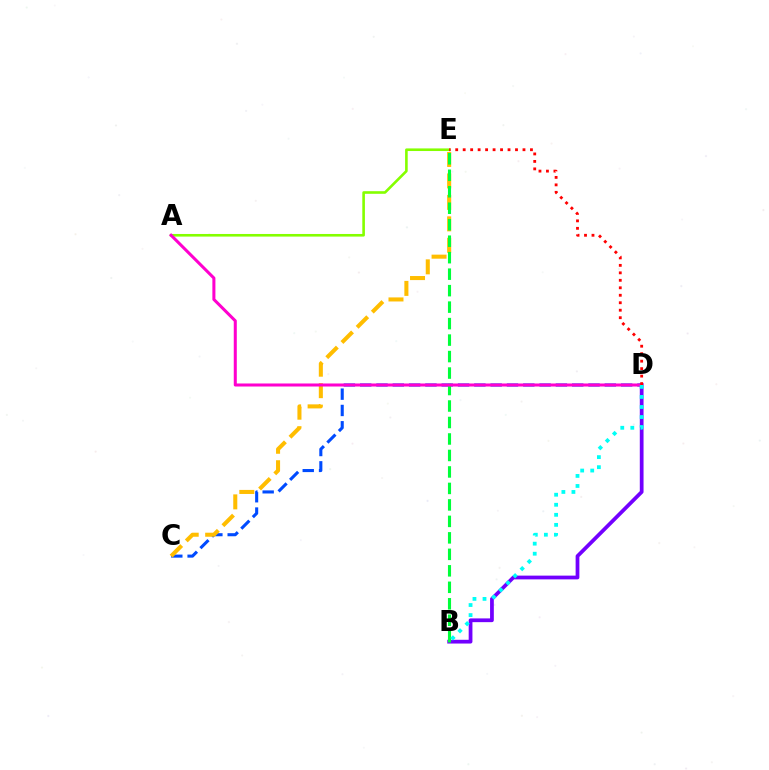{('B', 'D'): [{'color': '#7200ff', 'line_style': 'solid', 'thickness': 2.7}, {'color': '#00fff6', 'line_style': 'dotted', 'thickness': 2.73}], ('C', 'D'): [{'color': '#004bff', 'line_style': 'dashed', 'thickness': 2.22}], ('C', 'E'): [{'color': '#ffbd00', 'line_style': 'dashed', 'thickness': 2.92}], ('B', 'E'): [{'color': '#00ff39', 'line_style': 'dashed', 'thickness': 2.24}], ('A', 'E'): [{'color': '#84ff00', 'line_style': 'solid', 'thickness': 1.88}], ('A', 'D'): [{'color': '#ff00cf', 'line_style': 'solid', 'thickness': 2.19}], ('D', 'E'): [{'color': '#ff0000', 'line_style': 'dotted', 'thickness': 2.03}]}